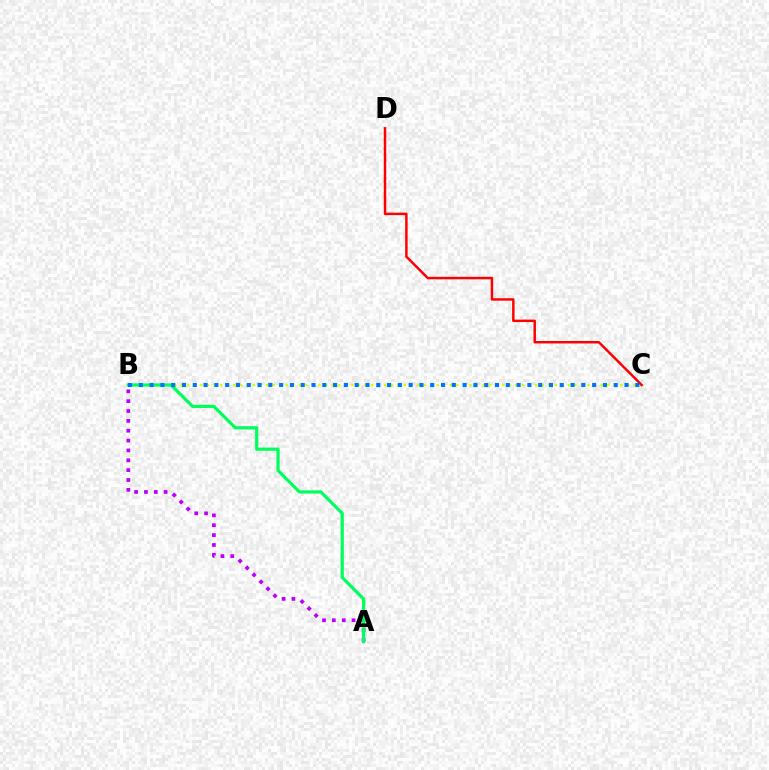{('B', 'C'): [{'color': '#d1ff00', 'line_style': 'dotted', 'thickness': 1.78}, {'color': '#0074ff', 'line_style': 'dotted', 'thickness': 2.93}], ('C', 'D'): [{'color': '#ff0000', 'line_style': 'solid', 'thickness': 1.77}], ('A', 'B'): [{'color': '#b900ff', 'line_style': 'dotted', 'thickness': 2.68}, {'color': '#00ff5c', 'line_style': 'solid', 'thickness': 2.3}]}